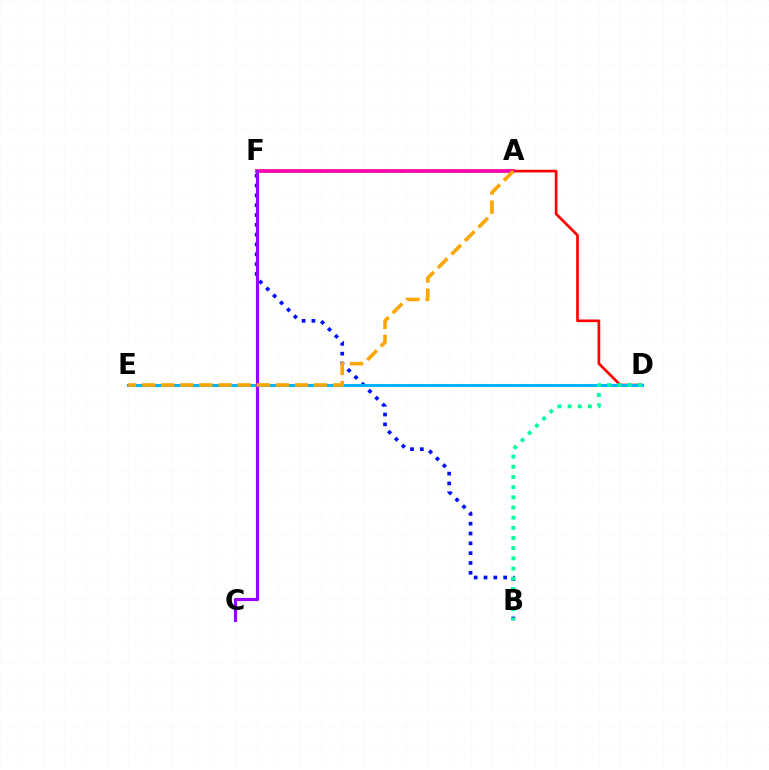{('A', 'F'): [{'color': '#b3ff00', 'line_style': 'solid', 'thickness': 2.93}, {'color': '#08ff00', 'line_style': 'dashed', 'thickness': 1.85}, {'color': '#ff00bd', 'line_style': 'solid', 'thickness': 2.61}], ('A', 'D'): [{'color': '#ff0000', 'line_style': 'solid', 'thickness': 1.92}], ('B', 'F'): [{'color': '#0010ff', 'line_style': 'dotted', 'thickness': 2.67}], ('D', 'E'): [{'color': '#00b5ff', 'line_style': 'solid', 'thickness': 2.2}], ('B', 'D'): [{'color': '#00ff9d', 'line_style': 'dotted', 'thickness': 2.76}], ('C', 'F'): [{'color': '#9b00ff', 'line_style': 'solid', 'thickness': 2.27}], ('A', 'E'): [{'color': '#ffa500', 'line_style': 'dashed', 'thickness': 2.6}]}